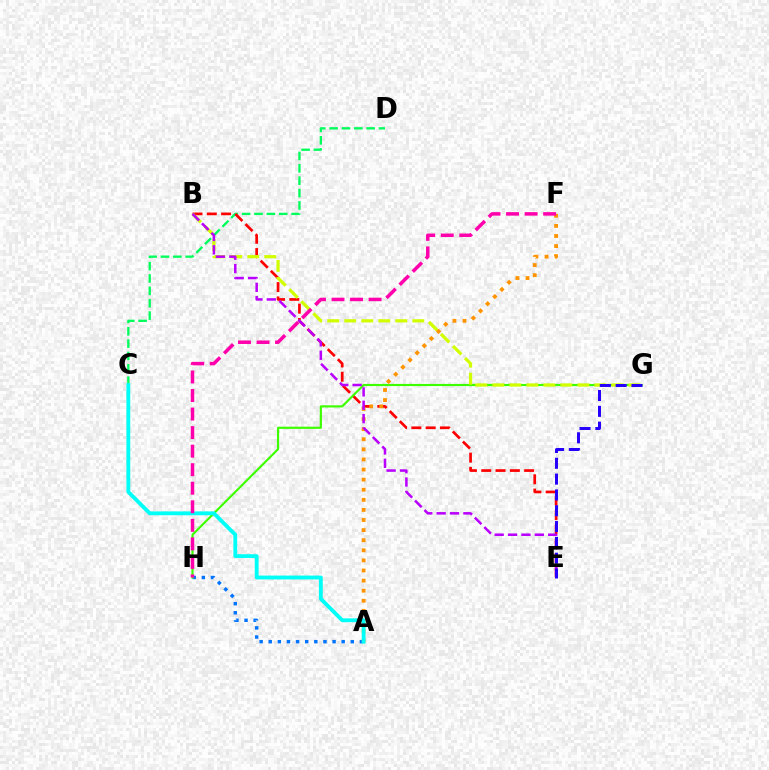{('C', 'D'): [{'color': '#00ff5c', 'line_style': 'dashed', 'thickness': 1.68}], ('A', 'H'): [{'color': '#0074ff', 'line_style': 'dotted', 'thickness': 2.48}], ('B', 'E'): [{'color': '#ff0000', 'line_style': 'dashed', 'thickness': 1.94}, {'color': '#b900ff', 'line_style': 'dashed', 'thickness': 1.82}], ('G', 'H'): [{'color': '#3dff00', 'line_style': 'solid', 'thickness': 1.56}], ('B', 'G'): [{'color': '#d1ff00', 'line_style': 'dashed', 'thickness': 2.31}], ('A', 'F'): [{'color': '#ff9400', 'line_style': 'dotted', 'thickness': 2.74}], ('A', 'C'): [{'color': '#00fff6', 'line_style': 'solid', 'thickness': 2.77}], ('E', 'G'): [{'color': '#2500ff', 'line_style': 'dashed', 'thickness': 2.15}], ('F', 'H'): [{'color': '#ff00ac', 'line_style': 'dashed', 'thickness': 2.52}]}